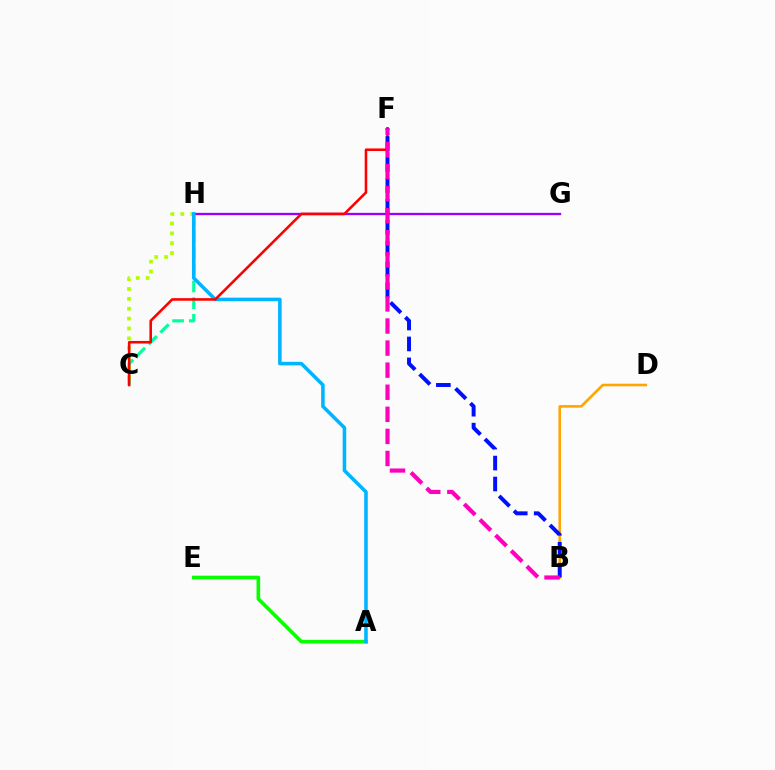{('G', 'H'): [{'color': '#9b00ff', 'line_style': 'solid', 'thickness': 1.66}], ('C', 'H'): [{'color': '#00ff9d', 'line_style': 'dashed', 'thickness': 2.27}, {'color': '#b3ff00', 'line_style': 'dotted', 'thickness': 2.68}], ('A', 'E'): [{'color': '#08ff00', 'line_style': 'solid', 'thickness': 2.61}], ('B', 'D'): [{'color': '#ffa500', 'line_style': 'solid', 'thickness': 1.86}], ('A', 'H'): [{'color': '#00b5ff', 'line_style': 'solid', 'thickness': 2.56}], ('C', 'F'): [{'color': '#ff0000', 'line_style': 'solid', 'thickness': 1.86}], ('B', 'F'): [{'color': '#0010ff', 'line_style': 'dashed', 'thickness': 2.84}, {'color': '#ff00bd', 'line_style': 'dashed', 'thickness': 3.0}]}